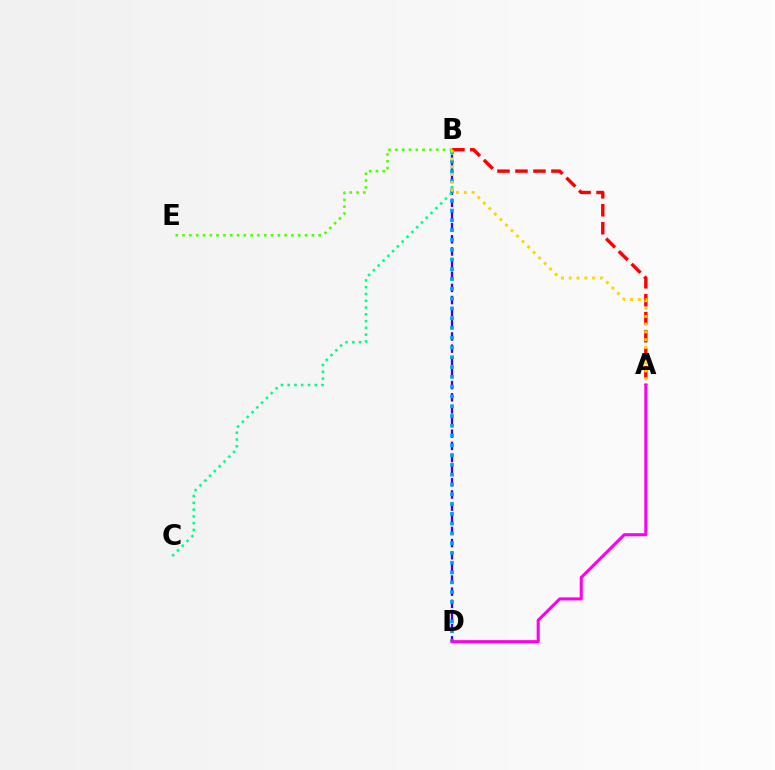{('B', 'D'): [{'color': '#3700ff', 'line_style': 'dashed', 'thickness': 1.65}, {'color': '#009eff', 'line_style': 'dotted', 'thickness': 2.66}], ('B', 'C'): [{'color': '#00ff86', 'line_style': 'dotted', 'thickness': 1.84}], ('A', 'B'): [{'color': '#ff0000', 'line_style': 'dashed', 'thickness': 2.44}, {'color': '#ffd500', 'line_style': 'dotted', 'thickness': 2.12}], ('B', 'E'): [{'color': '#4fff00', 'line_style': 'dotted', 'thickness': 1.85}], ('A', 'D'): [{'color': '#ff00ed', 'line_style': 'solid', 'thickness': 2.2}]}